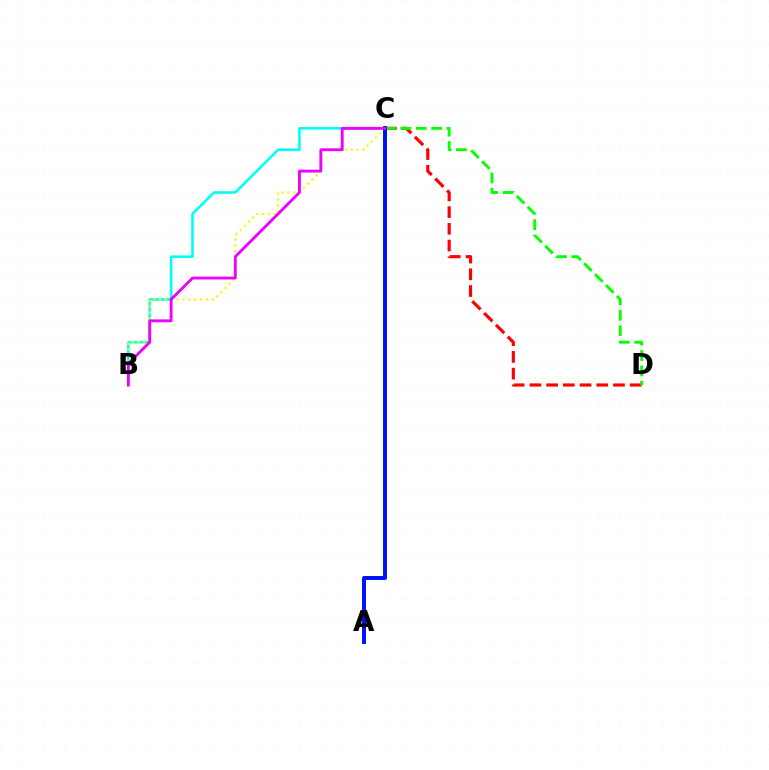{('C', 'D'): [{'color': '#ff0000', 'line_style': 'dashed', 'thickness': 2.27}, {'color': '#08ff00', 'line_style': 'dashed', 'thickness': 2.09}], ('B', 'C'): [{'color': '#00fff6', 'line_style': 'solid', 'thickness': 1.87}, {'color': '#fcf500', 'line_style': 'dotted', 'thickness': 1.59}, {'color': '#ee00ff', 'line_style': 'solid', 'thickness': 2.06}], ('A', 'C'): [{'color': '#0010ff', 'line_style': 'solid', 'thickness': 2.85}]}